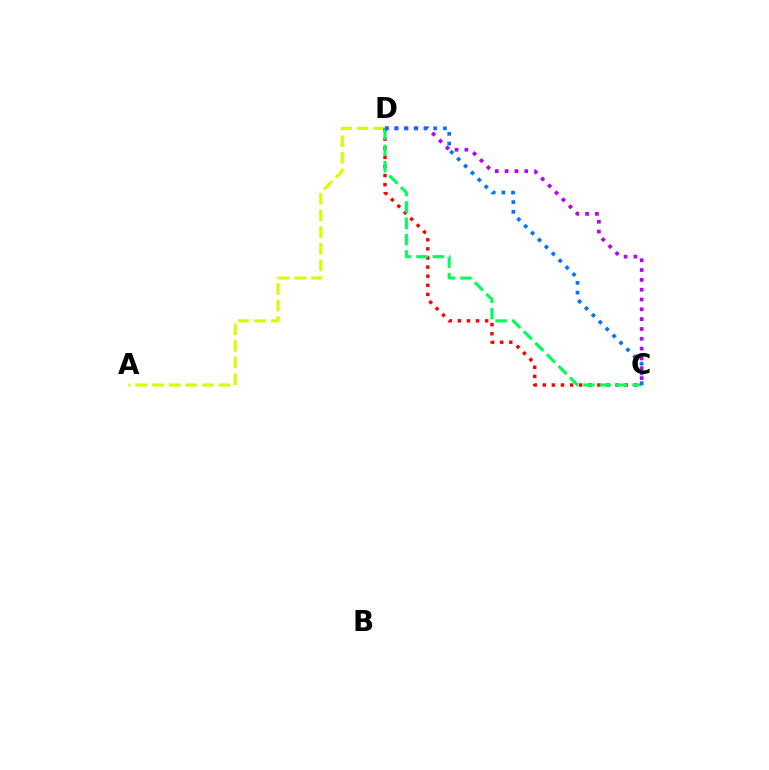{('A', 'D'): [{'color': '#d1ff00', 'line_style': 'dashed', 'thickness': 2.26}], ('C', 'D'): [{'color': '#ff0000', 'line_style': 'dotted', 'thickness': 2.47}, {'color': '#b900ff', 'line_style': 'dotted', 'thickness': 2.67}, {'color': '#00ff5c', 'line_style': 'dashed', 'thickness': 2.22}, {'color': '#0074ff', 'line_style': 'dotted', 'thickness': 2.65}]}